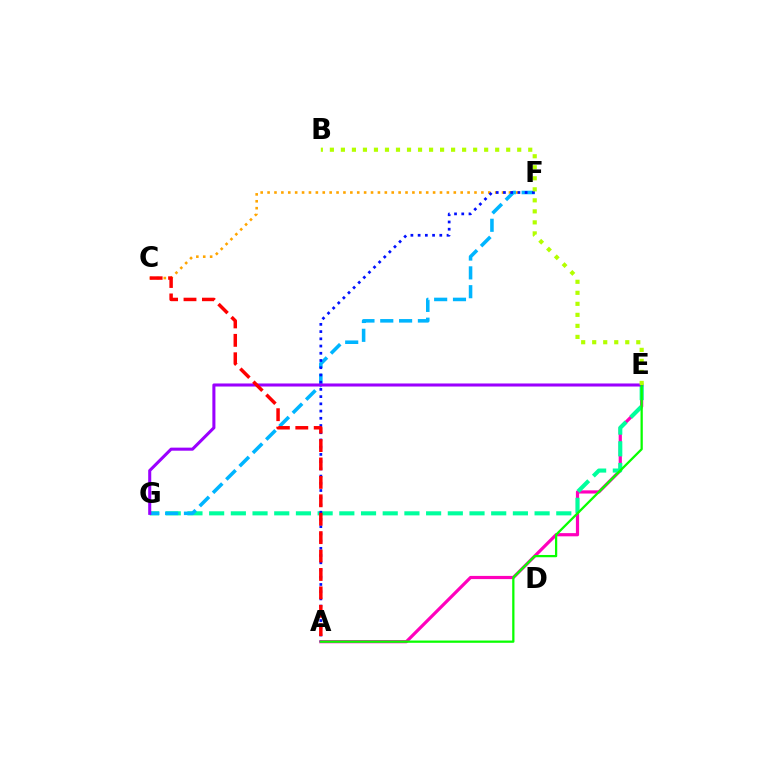{('A', 'E'): [{'color': '#ff00bd', 'line_style': 'solid', 'thickness': 2.3}, {'color': '#08ff00', 'line_style': 'solid', 'thickness': 1.63}], ('E', 'G'): [{'color': '#00ff9d', 'line_style': 'dashed', 'thickness': 2.95}, {'color': '#9b00ff', 'line_style': 'solid', 'thickness': 2.2}], ('C', 'F'): [{'color': '#ffa500', 'line_style': 'dotted', 'thickness': 1.87}], ('F', 'G'): [{'color': '#00b5ff', 'line_style': 'dashed', 'thickness': 2.56}], ('A', 'F'): [{'color': '#0010ff', 'line_style': 'dotted', 'thickness': 1.96}], ('A', 'C'): [{'color': '#ff0000', 'line_style': 'dashed', 'thickness': 2.5}], ('B', 'E'): [{'color': '#b3ff00', 'line_style': 'dotted', 'thickness': 2.99}]}